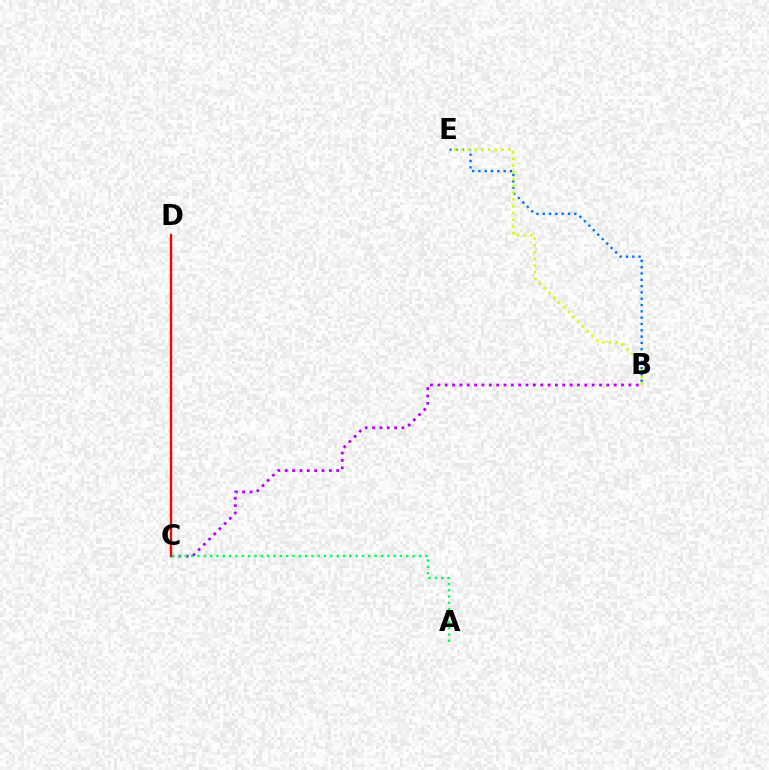{('C', 'D'): [{'color': '#ff0000', 'line_style': 'solid', 'thickness': 1.71}], ('B', 'E'): [{'color': '#0074ff', 'line_style': 'dotted', 'thickness': 1.71}, {'color': '#d1ff00', 'line_style': 'dotted', 'thickness': 1.83}], ('B', 'C'): [{'color': '#b900ff', 'line_style': 'dotted', 'thickness': 2.0}], ('A', 'C'): [{'color': '#00ff5c', 'line_style': 'dotted', 'thickness': 1.72}]}